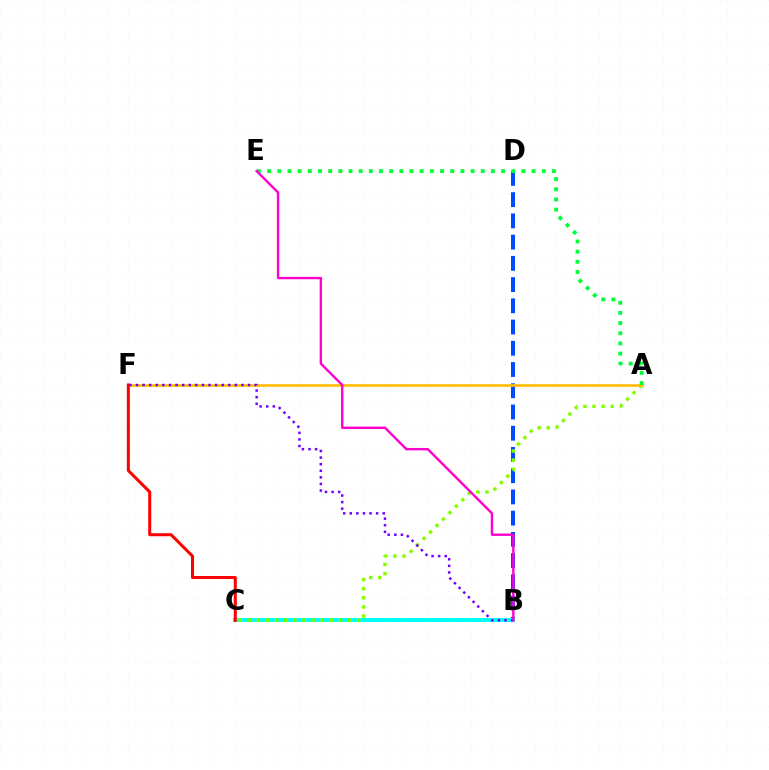{('B', 'D'): [{'color': '#004bff', 'line_style': 'dashed', 'thickness': 2.88}], ('B', 'C'): [{'color': '#00fff6', 'line_style': 'solid', 'thickness': 2.88}], ('A', 'C'): [{'color': '#84ff00', 'line_style': 'dotted', 'thickness': 2.48}], ('A', 'F'): [{'color': '#ffbd00', 'line_style': 'solid', 'thickness': 1.94}], ('B', 'F'): [{'color': '#7200ff', 'line_style': 'dotted', 'thickness': 1.79}], ('A', 'E'): [{'color': '#00ff39', 'line_style': 'dotted', 'thickness': 2.76}], ('C', 'F'): [{'color': '#ff0000', 'line_style': 'solid', 'thickness': 2.18}], ('B', 'E'): [{'color': '#ff00cf', 'line_style': 'solid', 'thickness': 1.73}]}